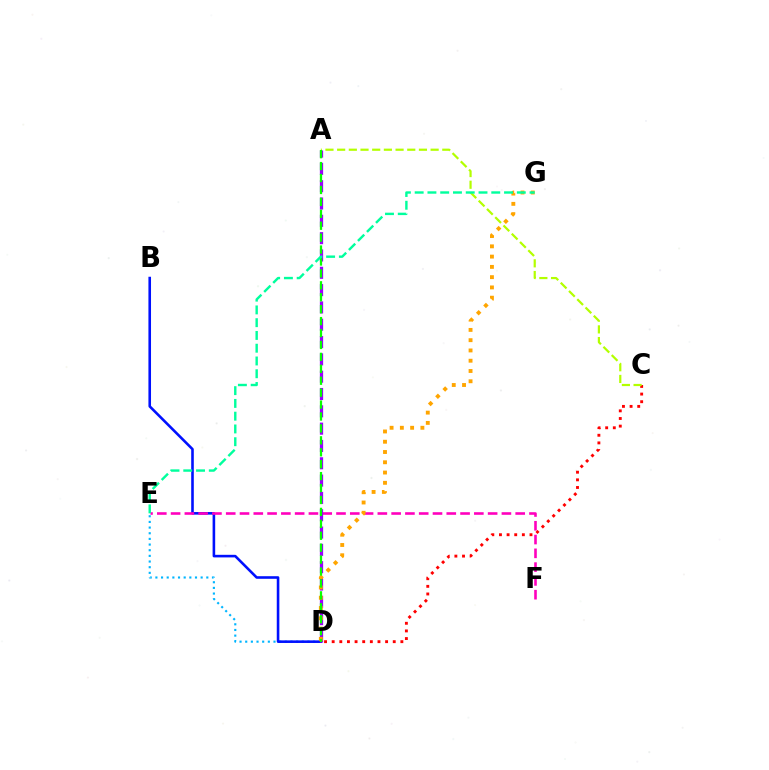{('D', 'E'): [{'color': '#00b5ff', 'line_style': 'dotted', 'thickness': 1.54}], ('C', 'D'): [{'color': '#ff0000', 'line_style': 'dotted', 'thickness': 2.07}], ('A', 'C'): [{'color': '#b3ff00', 'line_style': 'dashed', 'thickness': 1.59}], ('B', 'D'): [{'color': '#0010ff', 'line_style': 'solid', 'thickness': 1.87}], ('E', 'F'): [{'color': '#ff00bd', 'line_style': 'dashed', 'thickness': 1.87}], ('A', 'D'): [{'color': '#9b00ff', 'line_style': 'dashed', 'thickness': 2.35}, {'color': '#08ff00', 'line_style': 'dashed', 'thickness': 1.62}], ('D', 'G'): [{'color': '#ffa500', 'line_style': 'dotted', 'thickness': 2.79}], ('E', 'G'): [{'color': '#00ff9d', 'line_style': 'dashed', 'thickness': 1.73}]}